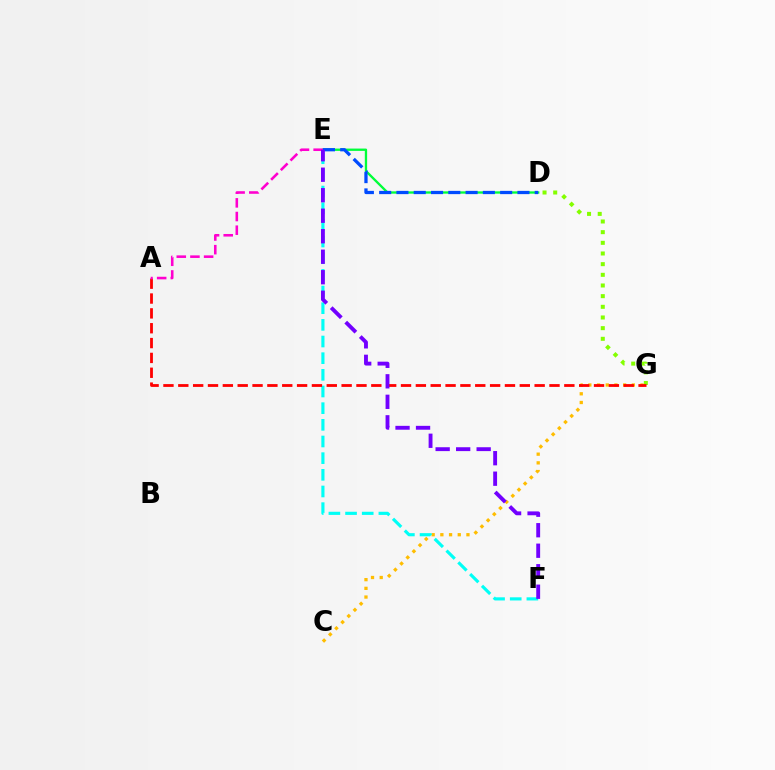{('D', 'G'): [{'color': '#84ff00', 'line_style': 'dotted', 'thickness': 2.9}], ('D', 'E'): [{'color': '#00ff39', 'line_style': 'solid', 'thickness': 1.67}, {'color': '#004bff', 'line_style': 'dashed', 'thickness': 2.35}], ('C', 'G'): [{'color': '#ffbd00', 'line_style': 'dotted', 'thickness': 2.36}], ('E', 'F'): [{'color': '#00fff6', 'line_style': 'dashed', 'thickness': 2.26}, {'color': '#7200ff', 'line_style': 'dashed', 'thickness': 2.79}], ('A', 'G'): [{'color': '#ff0000', 'line_style': 'dashed', 'thickness': 2.02}], ('A', 'E'): [{'color': '#ff00cf', 'line_style': 'dashed', 'thickness': 1.86}]}